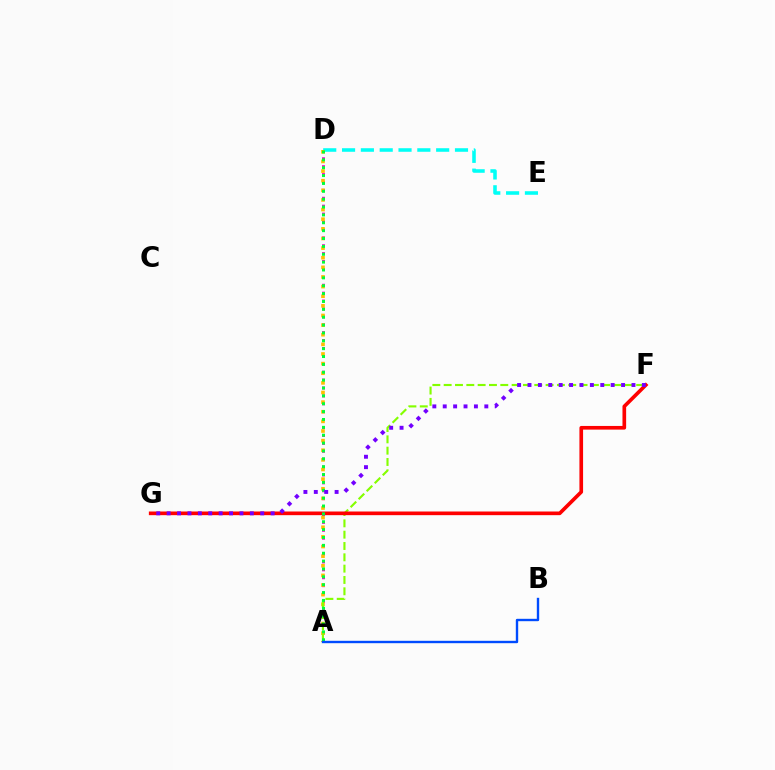{('D', 'E'): [{'color': '#00fff6', 'line_style': 'dashed', 'thickness': 2.56}], ('A', 'D'): [{'color': '#ff00cf', 'line_style': 'dotted', 'thickness': 2.15}, {'color': '#ffbd00', 'line_style': 'dotted', 'thickness': 2.62}, {'color': '#00ff39', 'line_style': 'dotted', 'thickness': 2.14}], ('A', 'F'): [{'color': '#84ff00', 'line_style': 'dashed', 'thickness': 1.54}], ('F', 'G'): [{'color': '#ff0000', 'line_style': 'solid', 'thickness': 2.64}, {'color': '#7200ff', 'line_style': 'dotted', 'thickness': 2.83}], ('A', 'B'): [{'color': '#004bff', 'line_style': 'solid', 'thickness': 1.72}]}